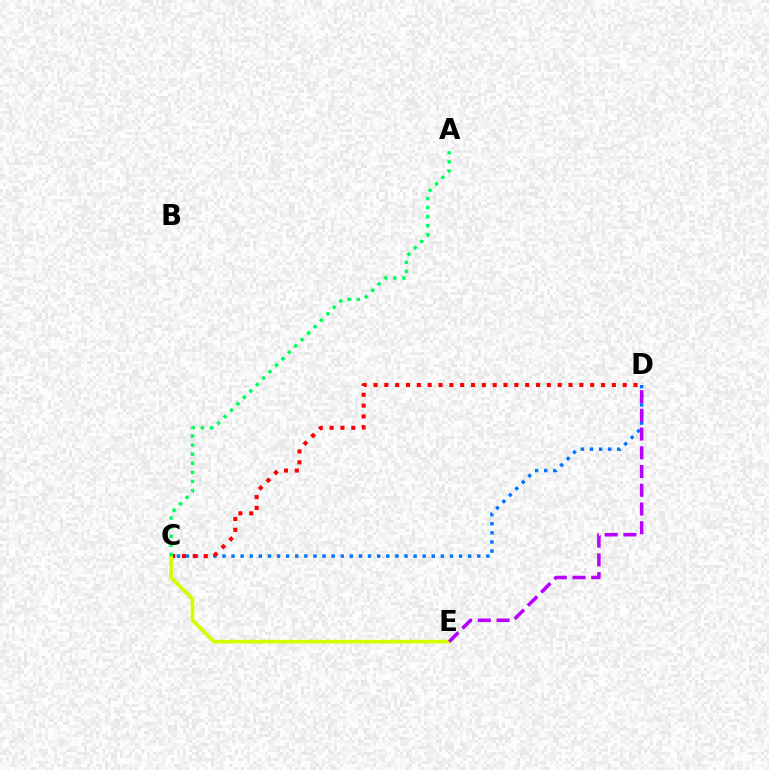{('C', 'D'): [{'color': '#0074ff', 'line_style': 'dotted', 'thickness': 2.47}, {'color': '#ff0000', 'line_style': 'dotted', 'thickness': 2.94}], ('C', 'E'): [{'color': '#d1ff00', 'line_style': 'solid', 'thickness': 2.65}], ('D', 'E'): [{'color': '#b900ff', 'line_style': 'dashed', 'thickness': 2.55}], ('A', 'C'): [{'color': '#00ff5c', 'line_style': 'dotted', 'thickness': 2.47}]}